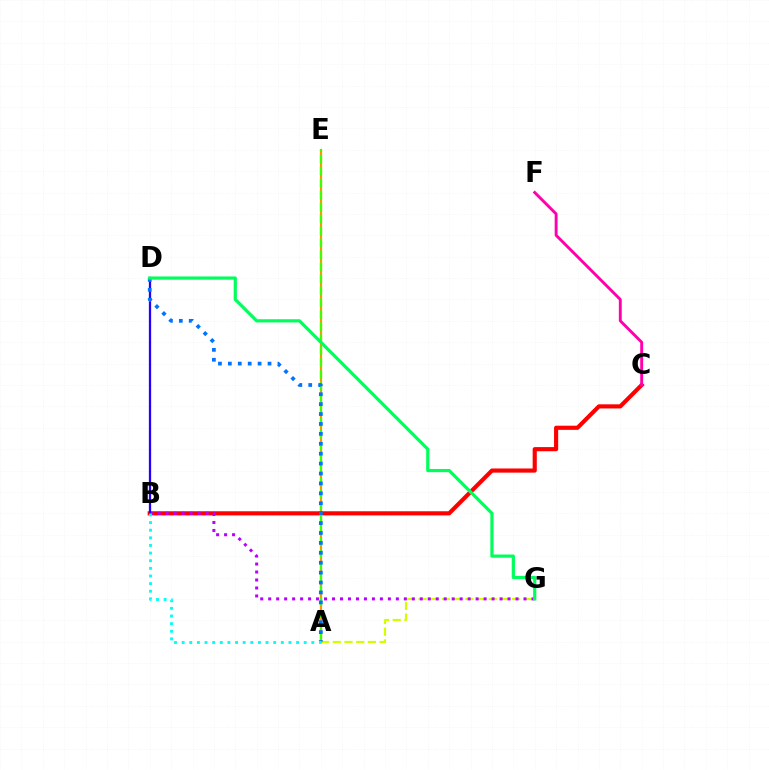{('A', 'G'): [{'color': '#d1ff00', 'line_style': 'dashed', 'thickness': 1.59}], ('A', 'E'): [{'color': '#ff9400', 'line_style': 'solid', 'thickness': 1.59}, {'color': '#3dff00', 'line_style': 'dashed', 'thickness': 1.63}], ('B', 'C'): [{'color': '#ff0000', 'line_style': 'solid', 'thickness': 2.98}], ('B', 'G'): [{'color': '#b900ff', 'line_style': 'dotted', 'thickness': 2.17}], ('C', 'F'): [{'color': '#ff00ac', 'line_style': 'solid', 'thickness': 2.08}], ('B', 'D'): [{'color': '#2500ff', 'line_style': 'solid', 'thickness': 1.63}], ('A', 'D'): [{'color': '#0074ff', 'line_style': 'dotted', 'thickness': 2.69}], ('A', 'B'): [{'color': '#00fff6', 'line_style': 'dotted', 'thickness': 2.07}], ('D', 'G'): [{'color': '#00ff5c', 'line_style': 'solid', 'thickness': 2.31}]}